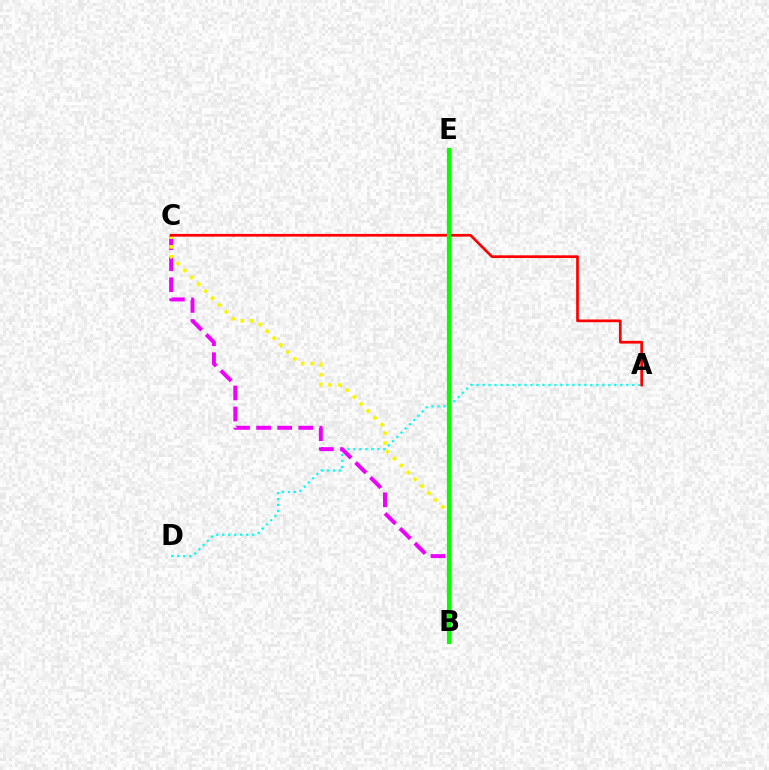{('A', 'D'): [{'color': '#00fff6', 'line_style': 'dotted', 'thickness': 1.63}], ('B', 'E'): [{'color': '#0010ff', 'line_style': 'solid', 'thickness': 1.58}, {'color': '#08ff00', 'line_style': 'solid', 'thickness': 2.99}], ('B', 'C'): [{'color': '#ee00ff', 'line_style': 'dashed', 'thickness': 2.86}, {'color': '#fcf500', 'line_style': 'dotted', 'thickness': 2.65}], ('A', 'C'): [{'color': '#ff0000', 'line_style': 'solid', 'thickness': 1.95}]}